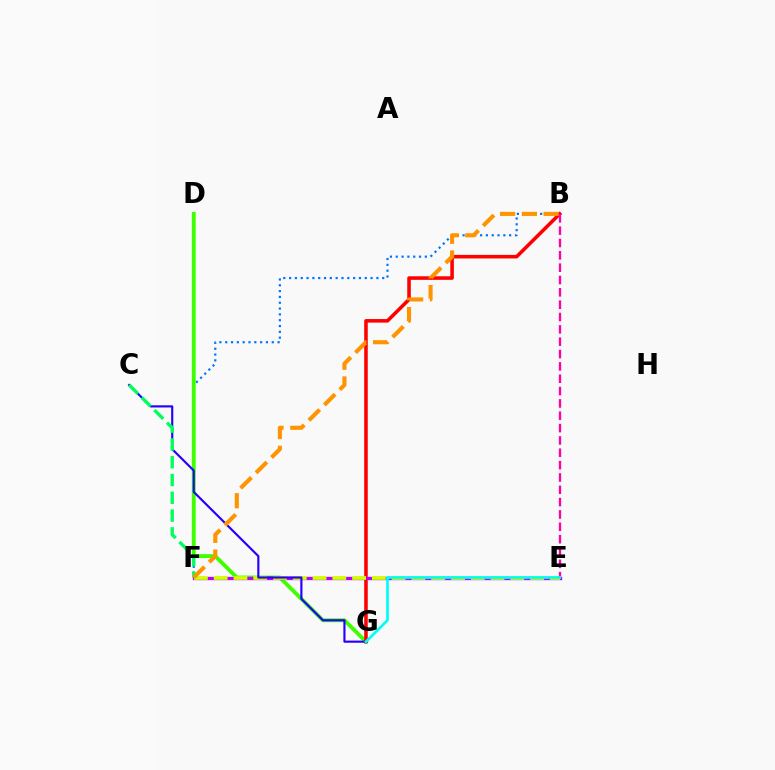{('B', 'F'): [{'color': '#0074ff', 'line_style': 'dotted', 'thickness': 1.58}, {'color': '#ff9400', 'line_style': 'dashed', 'thickness': 2.96}], ('D', 'G'): [{'color': '#3dff00', 'line_style': 'solid', 'thickness': 2.78}], ('B', 'G'): [{'color': '#ff0000', 'line_style': 'solid', 'thickness': 2.56}], ('E', 'F'): [{'color': '#b900ff', 'line_style': 'solid', 'thickness': 2.4}, {'color': '#d1ff00', 'line_style': 'dashed', 'thickness': 2.69}], ('B', 'E'): [{'color': '#ff00ac', 'line_style': 'dashed', 'thickness': 1.68}], ('C', 'G'): [{'color': '#2500ff', 'line_style': 'solid', 'thickness': 1.55}], ('C', 'F'): [{'color': '#00ff5c', 'line_style': 'dashed', 'thickness': 2.42}], ('E', 'G'): [{'color': '#00fff6', 'line_style': 'solid', 'thickness': 1.96}]}